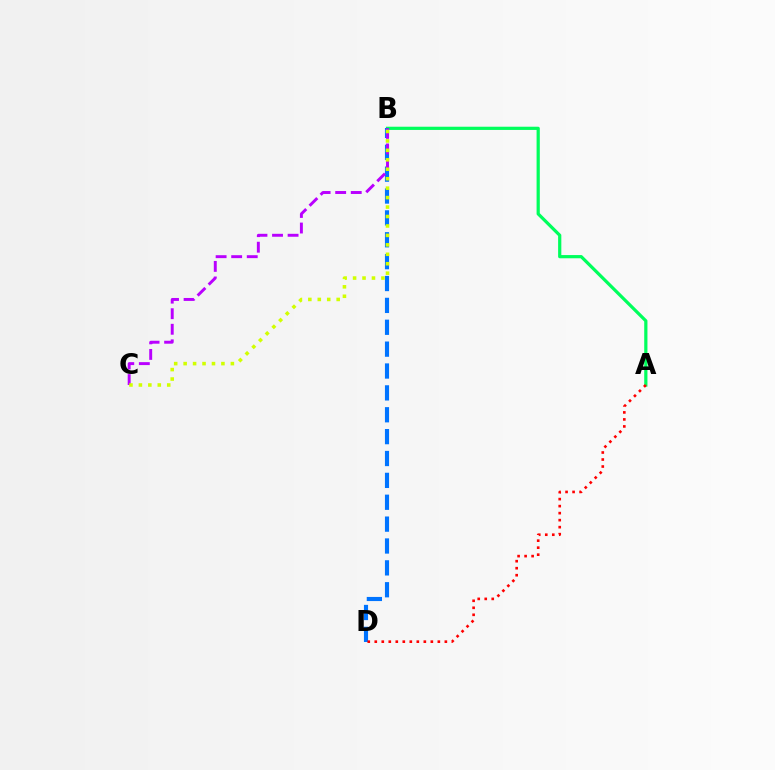{('A', 'B'): [{'color': '#00ff5c', 'line_style': 'solid', 'thickness': 2.32}], ('B', 'D'): [{'color': '#0074ff', 'line_style': 'dashed', 'thickness': 2.97}], ('A', 'D'): [{'color': '#ff0000', 'line_style': 'dotted', 'thickness': 1.9}], ('B', 'C'): [{'color': '#b900ff', 'line_style': 'dashed', 'thickness': 2.11}, {'color': '#d1ff00', 'line_style': 'dotted', 'thickness': 2.57}]}